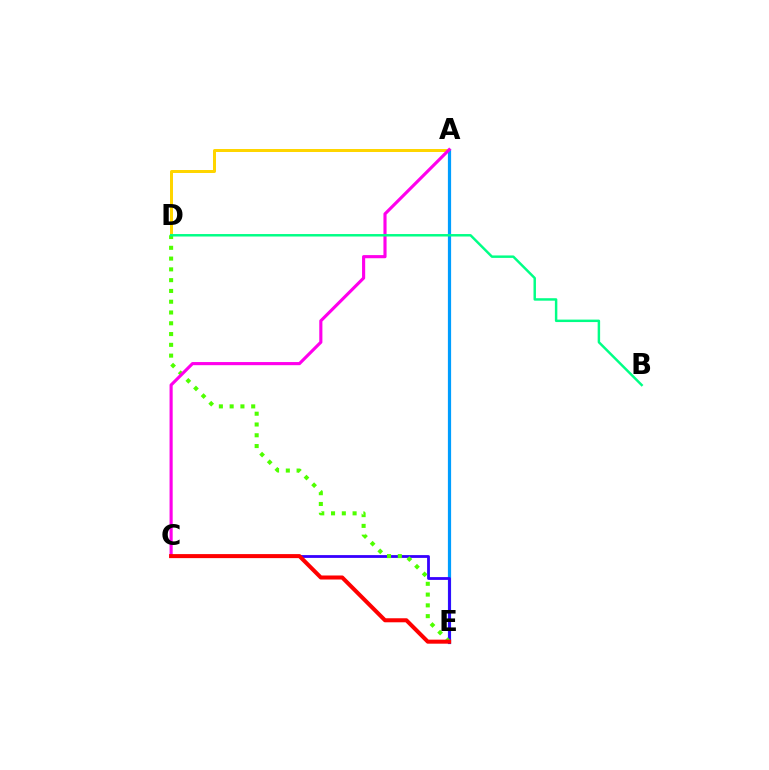{('A', 'D'): [{'color': '#ffd500', 'line_style': 'solid', 'thickness': 2.15}], ('A', 'E'): [{'color': '#009eff', 'line_style': 'solid', 'thickness': 2.31}], ('C', 'E'): [{'color': '#3700ff', 'line_style': 'solid', 'thickness': 2.01}, {'color': '#ff0000', 'line_style': 'solid', 'thickness': 2.9}], ('D', 'E'): [{'color': '#4fff00', 'line_style': 'dotted', 'thickness': 2.93}], ('A', 'C'): [{'color': '#ff00ed', 'line_style': 'solid', 'thickness': 2.25}], ('B', 'D'): [{'color': '#00ff86', 'line_style': 'solid', 'thickness': 1.77}]}